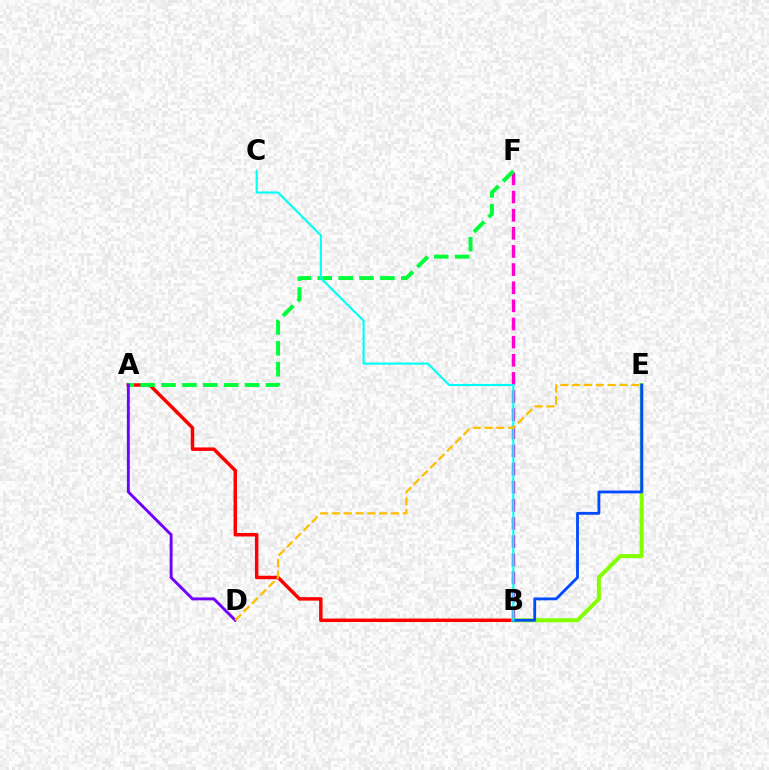{('A', 'B'): [{'color': '#ff0000', 'line_style': 'solid', 'thickness': 2.5}], ('B', 'F'): [{'color': '#ff00cf', 'line_style': 'dashed', 'thickness': 2.46}], ('A', 'F'): [{'color': '#00ff39', 'line_style': 'dashed', 'thickness': 2.84}], ('B', 'E'): [{'color': '#84ff00', 'line_style': 'solid', 'thickness': 2.88}, {'color': '#004bff', 'line_style': 'solid', 'thickness': 2.03}], ('B', 'C'): [{'color': '#00fff6', 'line_style': 'solid', 'thickness': 1.54}], ('A', 'D'): [{'color': '#7200ff', 'line_style': 'solid', 'thickness': 2.09}], ('D', 'E'): [{'color': '#ffbd00', 'line_style': 'dashed', 'thickness': 1.6}]}